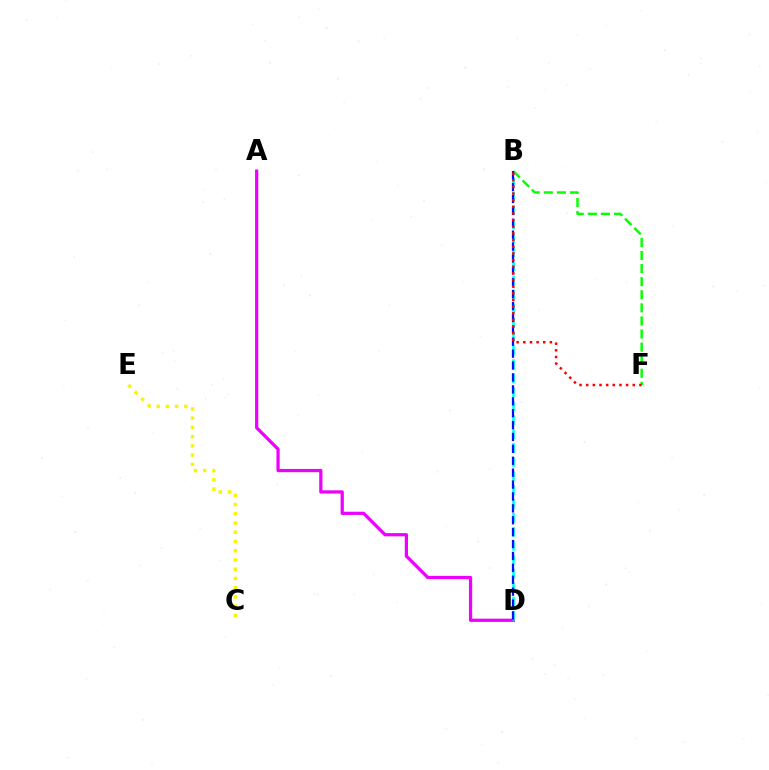{('B', 'F'): [{'color': '#08ff00', 'line_style': 'dashed', 'thickness': 1.78}, {'color': '#ff0000', 'line_style': 'dotted', 'thickness': 1.81}], ('A', 'D'): [{'color': '#ee00ff', 'line_style': 'solid', 'thickness': 2.33}], ('B', 'D'): [{'color': '#00fff6', 'line_style': 'dashed', 'thickness': 1.9}, {'color': '#0010ff', 'line_style': 'dashed', 'thickness': 1.62}], ('C', 'E'): [{'color': '#fcf500', 'line_style': 'dotted', 'thickness': 2.51}]}